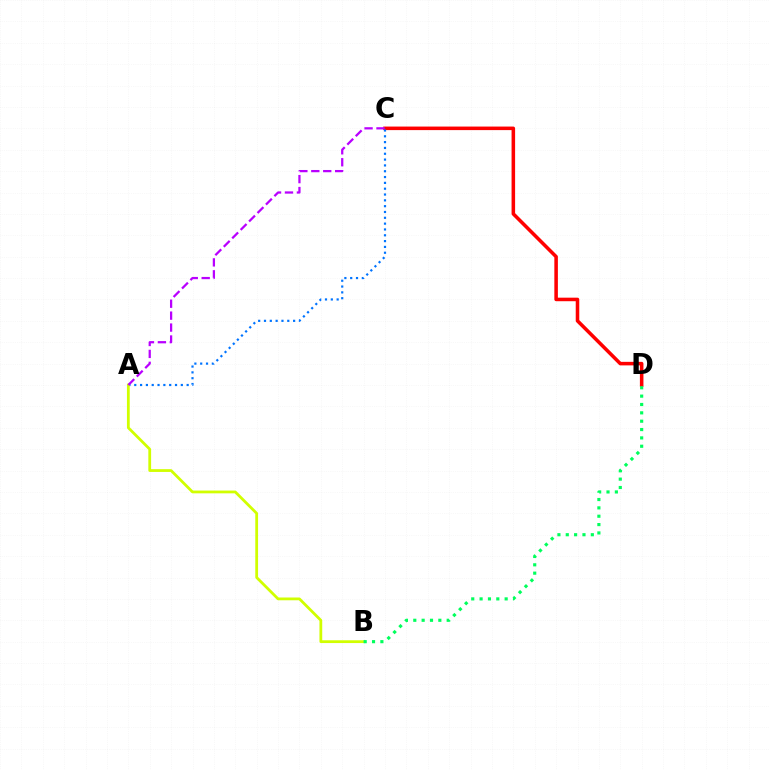{('C', 'D'): [{'color': '#ff0000', 'line_style': 'solid', 'thickness': 2.55}], ('A', 'C'): [{'color': '#0074ff', 'line_style': 'dotted', 'thickness': 1.58}, {'color': '#b900ff', 'line_style': 'dashed', 'thickness': 1.62}], ('A', 'B'): [{'color': '#d1ff00', 'line_style': 'solid', 'thickness': 2.0}], ('B', 'D'): [{'color': '#00ff5c', 'line_style': 'dotted', 'thickness': 2.27}]}